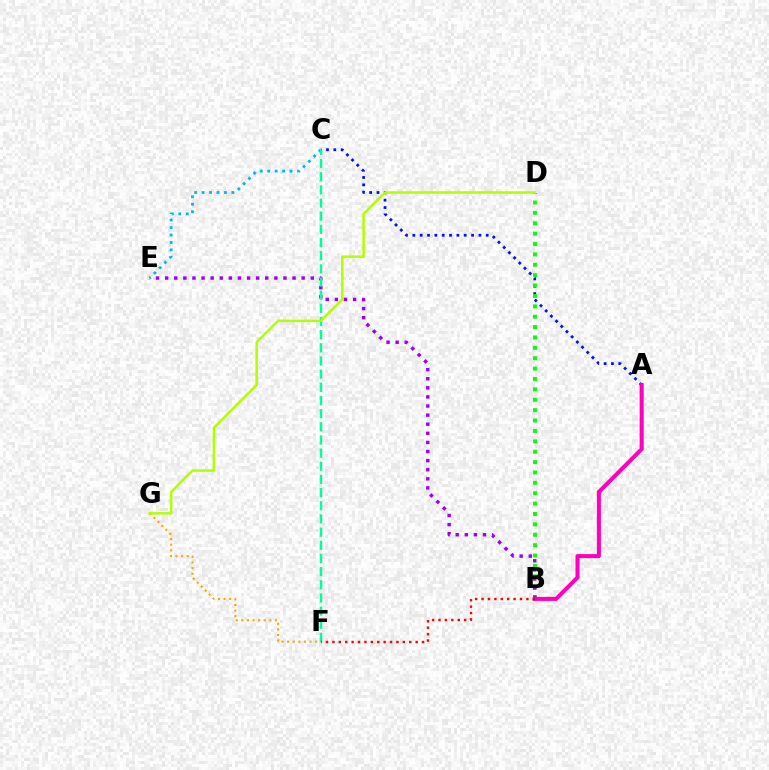{('A', 'C'): [{'color': '#0010ff', 'line_style': 'dotted', 'thickness': 1.99}], ('F', 'G'): [{'color': '#ffa500', 'line_style': 'dotted', 'thickness': 1.52}], ('B', 'D'): [{'color': '#08ff00', 'line_style': 'dotted', 'thickness': 2.82}], ('C', 'E'): [{'color': '#00b5ff', 'line_style': 'dotted', 'thickness': 2.02}], ('B', 'E'): [{'color': '#9b00ff', 'line_style': 'dotted', 'thickness': 2.47}], ('C', 'F'): [{'color': '#00ff9d', 'line_style': 'dashed', 'thickness': 1.79}], ('D', 'G'): [{'color': '#b3ff00', 'line_style': 'solid', 'thickness': 1.8}], ('A', 'B'): [{'color': '#ff00bd', 'line_style': 'solid', 'thickness': 2.91}], ('B', 'F'): [{'color': '#ff0000', 'line_style': 'dotted', 'thickness': 1.74}]}